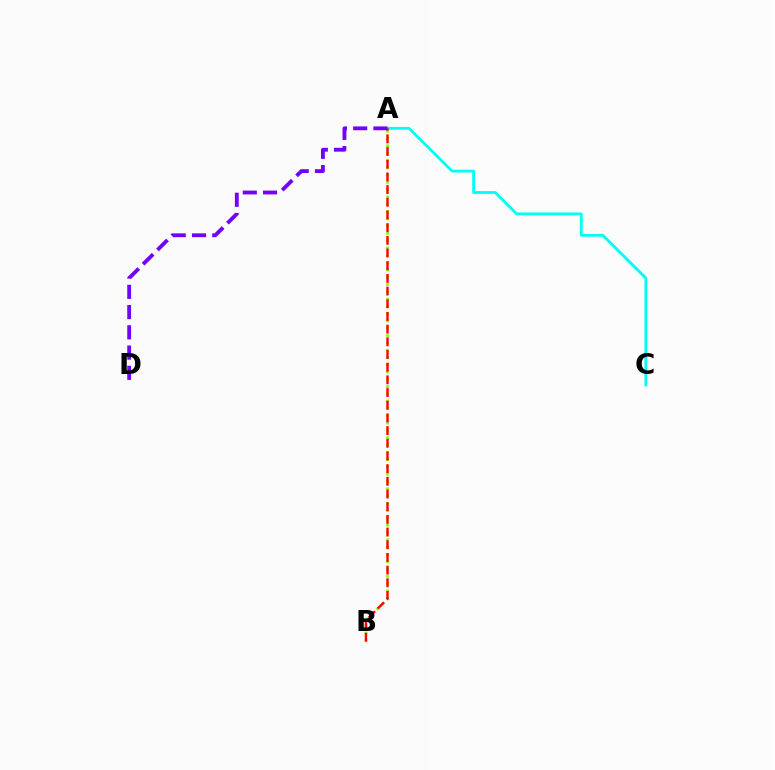{('A', 'B'): [{'color': '#84ff00', 'line_style': 'dotted', 'thickness': 1.98}, {'color': '#ff0000', 'line_style': 'dashed', 'thickness': 1.72}], ('A', 'C'): [{'color': '#00fff6', 'line_style': 'solid', 'thickness': 2.03}], ('A', 'D'): [{'color': '#7200ff', 'line_style': 'dashed', 'thickness': 2.75}]}